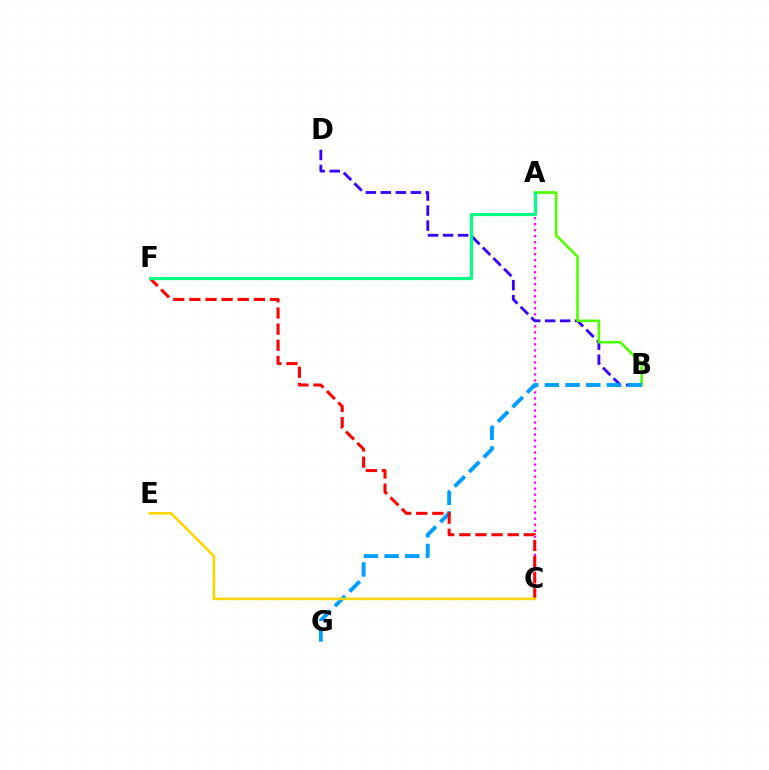{('A', 'C'): [{'color': '#ff00ed', 'line_style': 'dotted', 'thickness': 1.63}], ('B', 'D'): [{'color': '#3700ff', 'line_style': 'dashed', 'thickness': 2.04}], ('A', 'B'): [{'color': '#4fff00', 'line_style': 'solid', 'thickness': 1.89}], ('B', 'G'): [{'color': '#009eff', 'line_style': 'dashed', 'thickness': 2.81}], ('C', 'F'): [{'color': '#ff0000', 'line_style': 'dashed', 'thickness': 2.19}], ('A', 'F'): [{'color': '#00ff86', 'line_style': 'solid', 'thickness': 2.3}], ('C', 'E'): [{'color': '#ffd500', 'line_style': 'solid', 'thickness': 1.89}]}